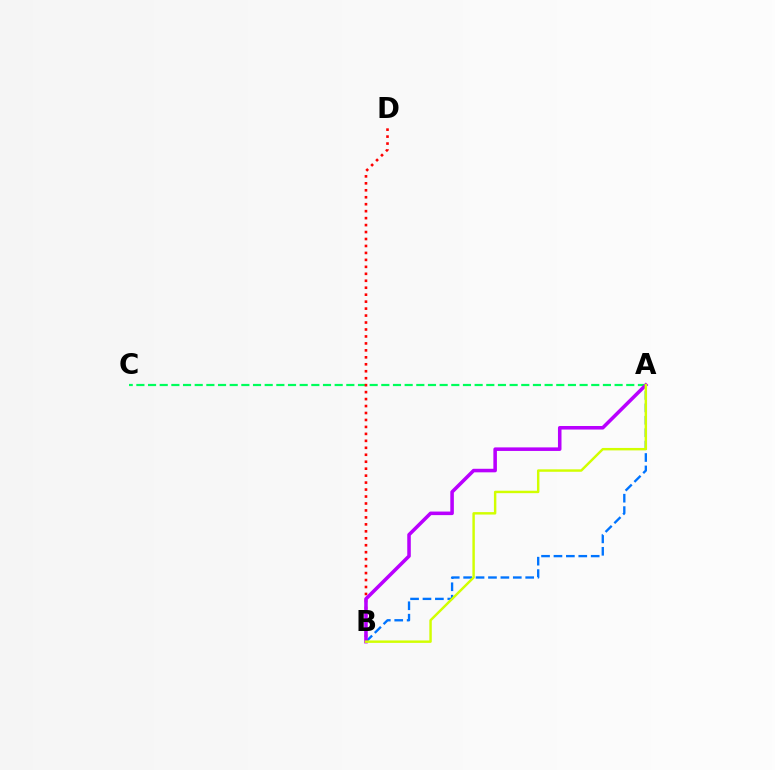{('A', 'C'): [{'color': '#00ff5c', 'line_style': 'dashed', 'thickness': 1.58}], ('A', 'B'): [{'color': '#0074ff', 'line_style': 'dashed', 'thickness': 1.69}, {'color': '#b900ff', 'line_style': 'solid', 'thickness': 2.56}, {'color': '#d1ff00', 'line_style': 'solid', 'thickness': 1.76}], ('B', 'D'): [{'color': '#ff0000', 'line_style': 'dotted', 'thickness': 1.89}]}